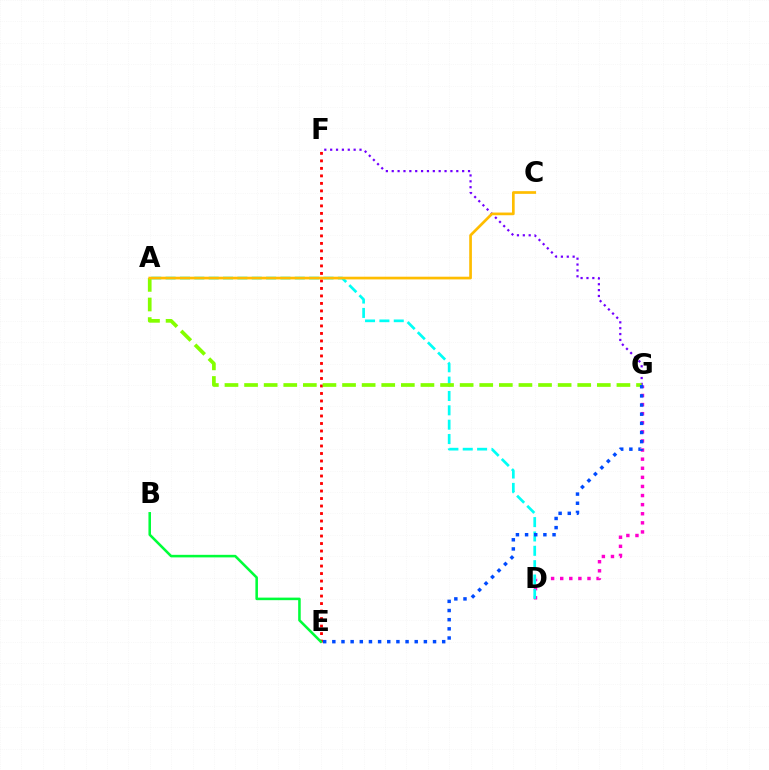{('D', 'G'): [{'color': '#ff00cf', 'line_style': 'dotted', 'thickness': 2.47}], ('E', 'F'): [{'color': '#ff0000', 'line_style': 'dotted', 'thickness': 2.04}], ('B', 'E'): [{'color': '#00ff39', 'line_style': 'solid', 'thickness': 1.84}], ('A', 'D'): [{'color': '#00fff6', 'line_style': 'dashed', 'thickness': 1.95}], ('F', 'G'): [{'color': '#7200ff', 'line_style': 'dotted', 'thickness': 1.59}], ('A', 'G'): [{'color': '#84ff00', 'line_style': 'dashed', 'thickness': 2.66}], ('E', 'G'): [{'color': '#004bff', 'line_style': 'dotted', 'thickness': 2.49}], ('A', 'C'): [{'color': '#ffbd00', 'line_style': 'solid', 'thickness': 1.94}]}